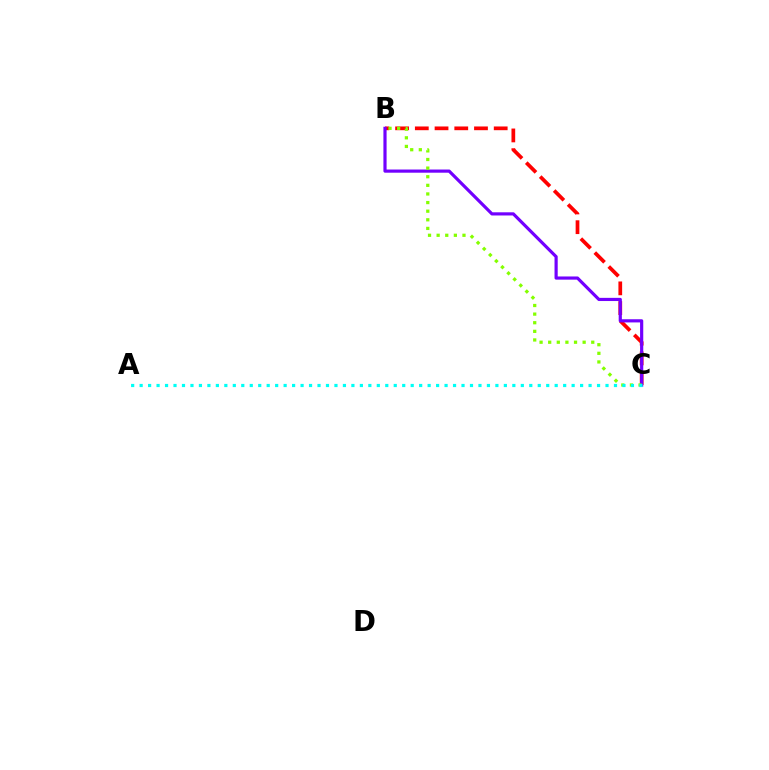{('B', 'C'): [{'color': '#ff0000', 'line_style': 'dashed', 'thickness': 2.68}, {'color': '#7200ff', 'line_style': 'solid', 'thickness': 2.29}, {'color': '#84ff00', 'line_style': 'dotted', 'thickness': 2.34}], ('A', 'C'): [{'color': '#00fff6', 'line_style': 'dotted', 'thickness': 2.3}]}